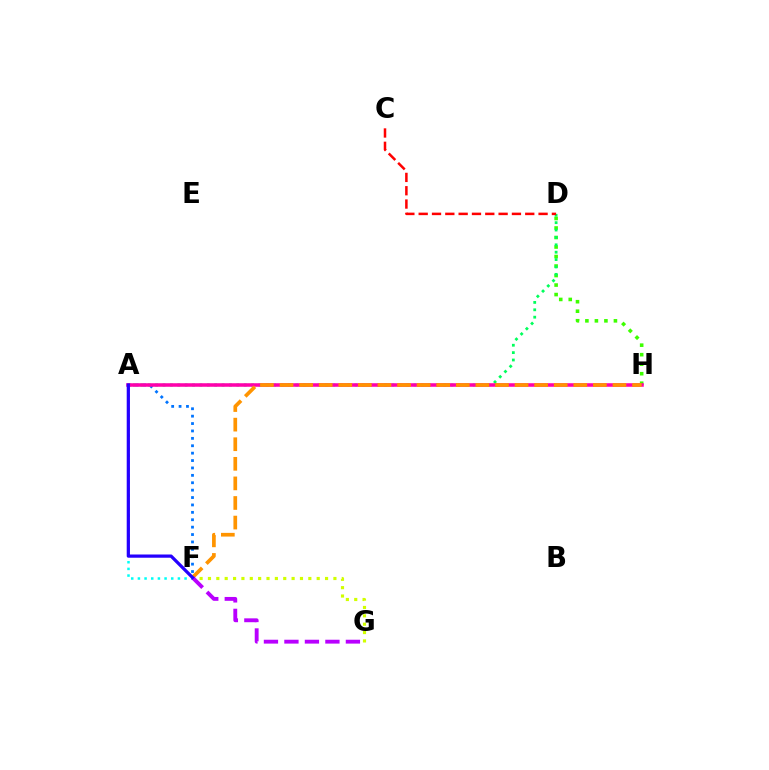{('A', 'F'): [{'color': '#0074ff', 'line_style': 'dotted', 'thickness': 2.01}, {'color': '#00fff6', 'line_style': 'dotted', 'thickness': 1.81}, {'color': '#2500ff', 'line_style': 'solid', 'thickness': 2.33}], ('F', 'G'): [{'color': '#d1ff00', 'line_style': 'dotted', 'thickness': 2.27}, {'color': '#b900ff', 'line_style': 'dashed', 'thickness': 2.78}], ('D', 'H'): [{'color': '#3dff00', 'line_style': 'dotted', 'thickness': 2.58}], ('A', 'D'): [{'color': '#00ff5c', 'line_style': 'dotted', 'thickness': 2.01}], ('A', 'H'): [{'color': '#ff00ac', 'line_style': 'solid', 'thickness': 2.56}], ('F', 'H'): [{'color': '#ff9400', 'line_style': 'dashed', 'thickness': 2.66}], ('C', 'D'): [{'color': '#ff0000', 'line_style': 'dashed', 'thickness': 1.81}]}